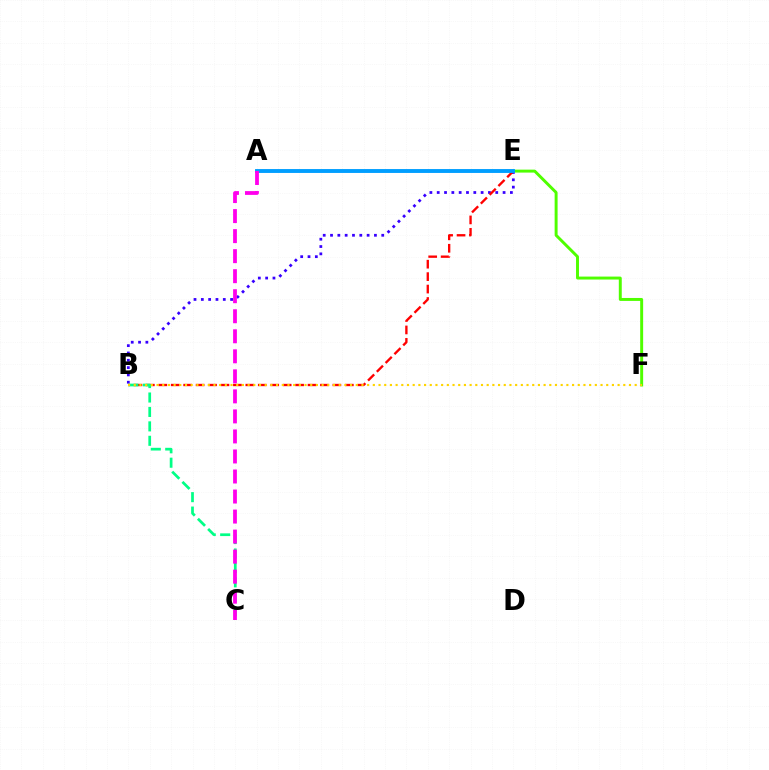{('E', 'F'): [{'color': '#4fff00', 'line_style': 'solid', 'thickness': 2.12}], ('B', 'E'): [{'color': '#3700ff', 'line_style': 'dotted', 'thickness': 1.99}, {'color': '#ff0000', 'line_style': 'dashed', 'thickness': 1.69}], ('A', 'E'): [{'color': '#009eff', 'line_style': 'solid', 'thickness': 2.8}], ('B', 'C'): [{'color': '#00ff86', 'line_style': 'dashed', 'thickness': 1.96}], ('B', 'F'): [{'color': '#ffd500', 'line_style': 'dotted', 'thickness': 1.55}], ('A', 'C'): [{'color': '#ff00ed', 'line_style': 'dashed', 'thickness': 2.72}]}